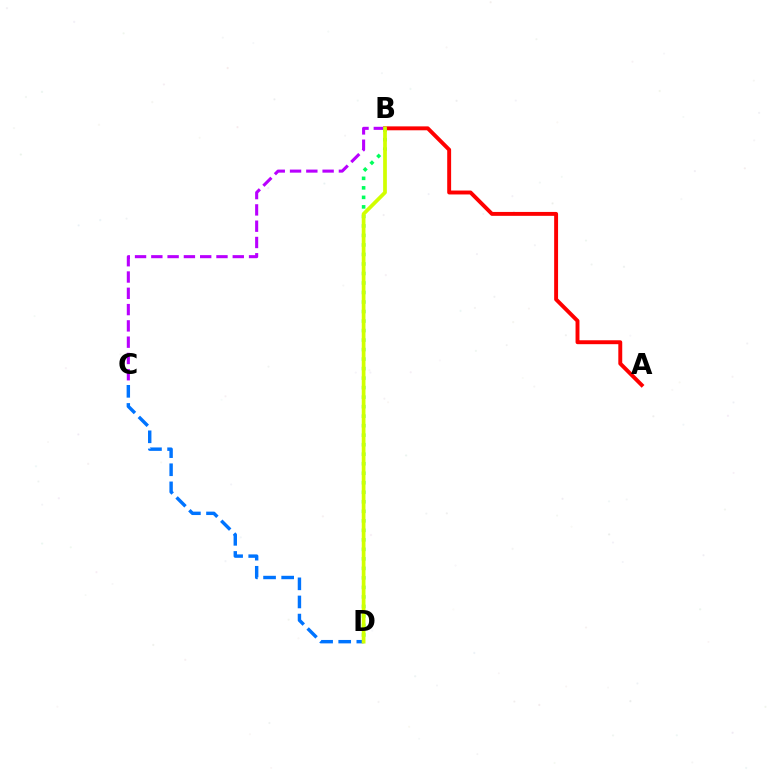{('C', 'D'): [{'color': '#0074ff', 'line_style': 'dashed', 'thickness': 2.46}], ('A', 'B'): [{'color': '#ff0000', 'line_style': 'solid', 'thickness': 2.82}], ('B', 'D'): [{'color': '#00ff5c', 'line_style': 'dotted', 'thickness': 2.58}, {'color': '#d1ff00', 'line_style': 'solid', 'thickness': 2.68}], ('B', 'C'): [{'color': '#b900ff', 'line_style': 'dashed', 'thickness': 2.21}]}